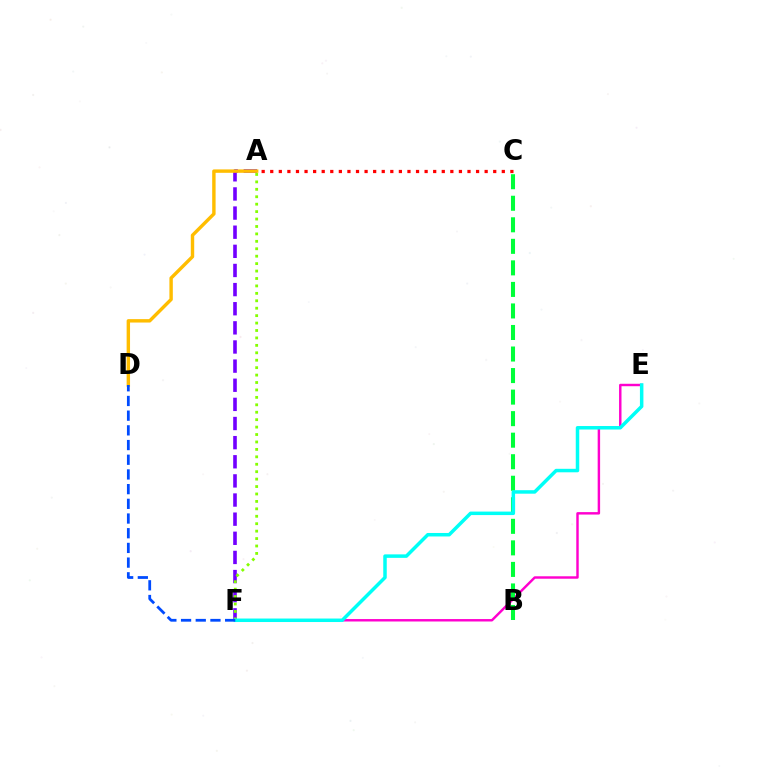{('A', 'F'): [{'color': '#7200ff', 'line_style': 'dashed', 'thickness': 2.6}, {'color': '#84ff00', 'line_style': 'dotted', 'thickness': 2.02}], ('E', 'F'): [{'color': '#ff00cf', 'line_style': 'solid', 'thickness': 1.76}, {'color': '#00fff6', 'line_style': 'solid', 'thickness': 2.51}], ('B', 'C'): [{'color': '#00ff39', 'line_style': 'dashed', 'thickness': 2.93}], ('A', 'D'): [{'color': '#ffbd00', 'line_style': 'solid', 'thickness': 2.46}], ('D', 'F'): [{'color': '#004bff', 'line_style': 'dashed', 'thickness': 2.0}], ('A', 'C'): [{'color': '#ff0000', 'line_style': 'dotted', 'thickness': 2.33}]}